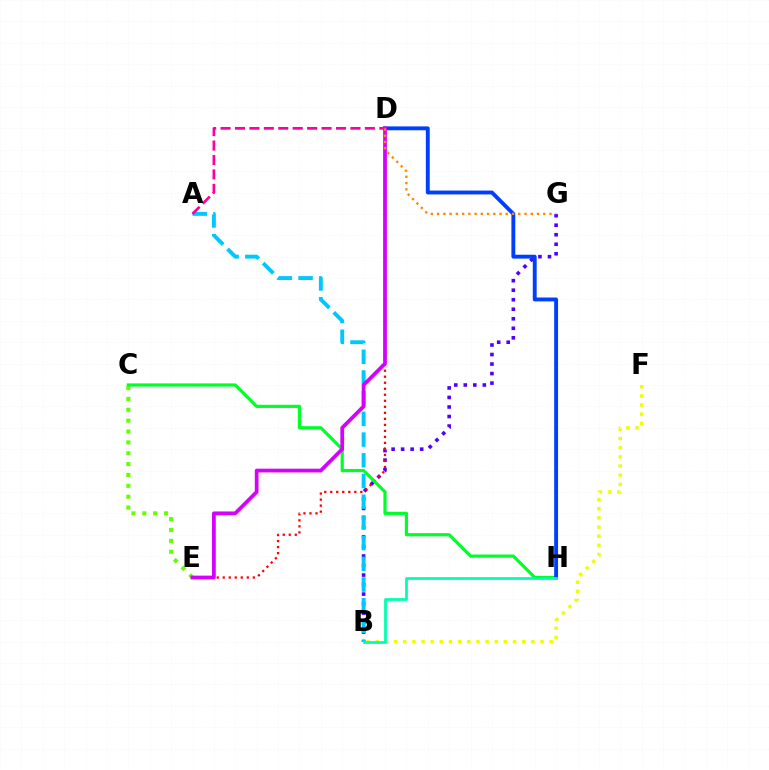{('C', 'E'): [{'color': '#66ff00', 'line_style': 'dotted', 'thickness': 2.95}], ('B', 'G'): [{'color': '#4f00ff', 'line_style': 'dotted', 'thickness': 2.59}], ('A', 'B'): [{'color': '#00c7ff', 'line_style': 'dashed', 'thickness': 2.81}], ('D', 'E'): [{'color': '#ff0000', 'line_style': 'dotted', 'thickness': 1.64}, {'color': '#d600ff', 'line_style': 'solid', 'thickness': 2.7}], ('B', 'F'): [{'color': '#eeff00', 'line_style': 'dotted', 'thickness': 2.49}], ('C', 'H'): [{'color': '#00ff27', 'line_style': 'solid', 'thickness': 2.29}], ('D', 'H'): [{'color': '#003fff', 'line_style': 'solid', 'thickness': 2.79}], ('B', 'H'): [{'color': '#00ffaf', 'line_style': 'solid', 'thickness': 1.98}], ('A', 'D'): [{'color': '#ff00a0', 'line_style': 'dashed', 'thickness': 1.96}], ('D', 'G'): [{'color': '#ff8800', 'line_style': 'dotted', 'thickness': 1.7}]}